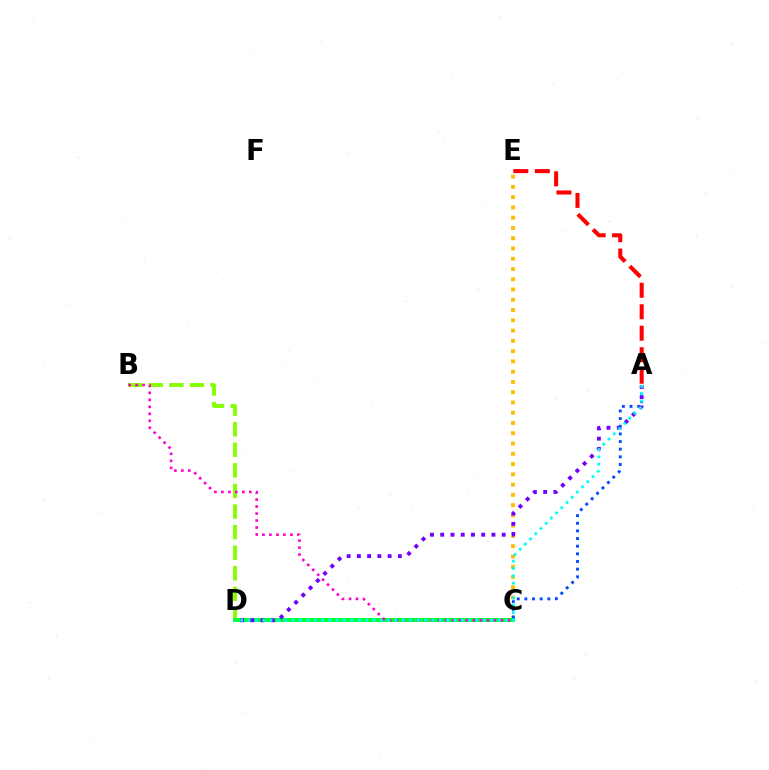{('B', 'D'): [{'color': '#84ff00', 'line_style': 'dashed', 'thickness': 2.8}], ('C', 'E'): [{'color': '#ffbd00', 'line_style': 'dotted', 'thickness': 2.79}], ('C', 'D'): [{'color': '#00ff39', 'line_style': 'solid', 'thickness': 2.9}], ('B', 'C'): [{'color': '#ff00cf', 'line_style': 'dotted', 'thickness': 1.9}], ('A', 'E'): [{'color': '#ff0000', 'line_style': 'dashed', 'thickness': 2.92}], ('A', 'C'): [{'color': '#004bff', 'line_style': 'dotted', 'thickness': 2.08}], ('A', 'D'): [{'color': '#7200ff', 'line_style': 'dotted', 'thickness': 2.78}, {'color': '#00fff6', 'line_style': 'dotted', 'thickness': 2.0}]}